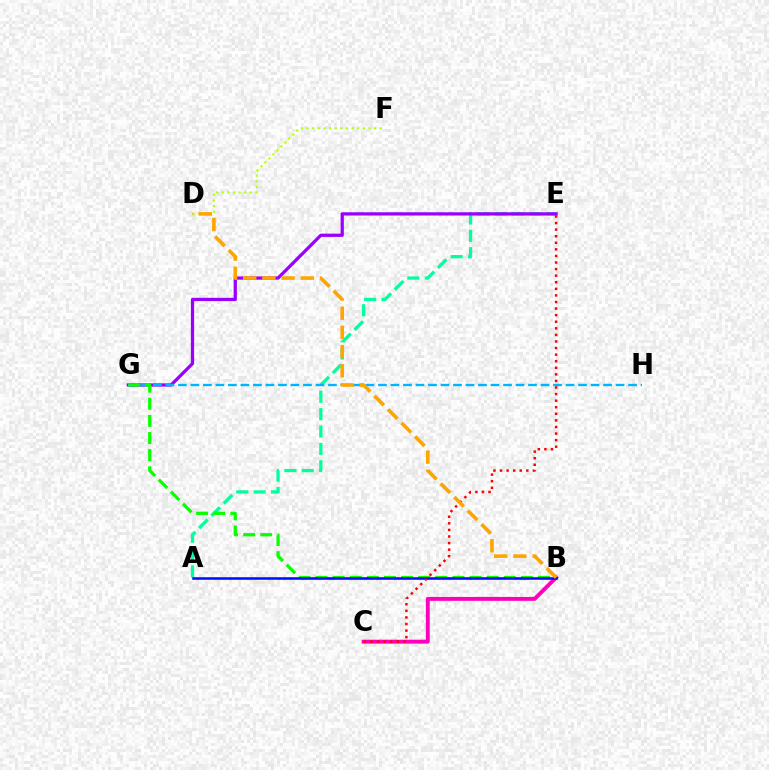{('A', 'E'): [{'color': '#00ff9d', 'line_style': 'dashed', 'thickness': 2.36}], ('B', 'C'): [{'color': '#ff00bd', 'line_style': 'solid', 'thickness': 2.8}], ('E', 'G'): [{'color': '#9b00ff', 'line_style': 'solid', 'thickness': 2.34}], ('G', 'H'): [{'color': '#00b5ff', 'line_style': 'dashed', 'thickness': 1.7}], ('D', 'F'): [{'color': '#b3ff00', 'line_style': 'dotted', 'thickness': 1.53}], ('B', 'G'): [{'color': '#08ff00', 'line_style': 'dashed', 'thickness': 2.32}], ('A', 'B'): [{'color': '#0010ff', 'line_style': 'solid', 'thickness': 1.85}], ('C', 'E'): [{'color': '#ff0000', 'line_style': 'dotted', 'thickness': 1.79}], ('B', 'D'): [{'color': '#ffa500', 'line_style': 'dashed', 'thickness': 2.61}]}